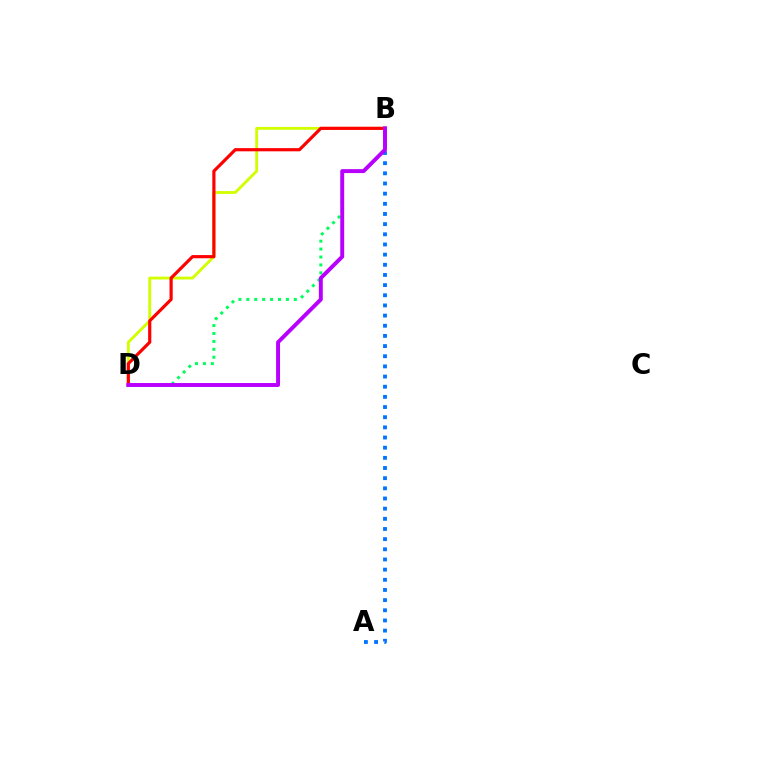{('A', 'B'): [{'color': '#0074ff', 'line_style': 'dotted', 'thickness': 2.76}], ('B', 'D'): [{'color': '#00ff5c', 'line_style': 'dotted', 'thickness': 2.15}, {'color': '#d1ff00', 'line_style': 'solid', 'thickness': 2.06}, {'color': '#ff0000', 'line_style': 'solid', 'thickness': 2.29}, {'color': '#b900ff', 'line_style': 'solid', 'thickness': 2.83}]}